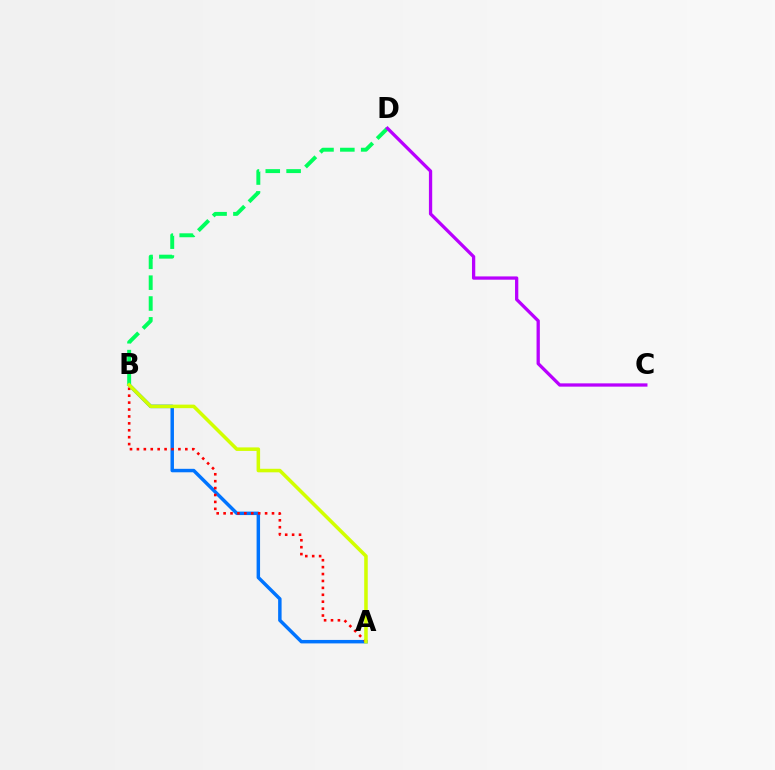{('A', 'B'): [{'color': '#0074ff', 'line_style': 'solid', 'thickness': 2.49}, {'color': '#ff0000', 'line_style': 'dotted', 'thickness': 1.88}, {'color': '#d1ff00', 'line_style': 'solid', 'thickness': 2.55}], ('B', 'D'): [{'color': '#00ff5c', 'line_style': 'dashed', 'thickness': 2.83}], ('C', 'D'): [{'color': '#b900ff', 'line_style': 'solid', 'thickness': 2.36}]}